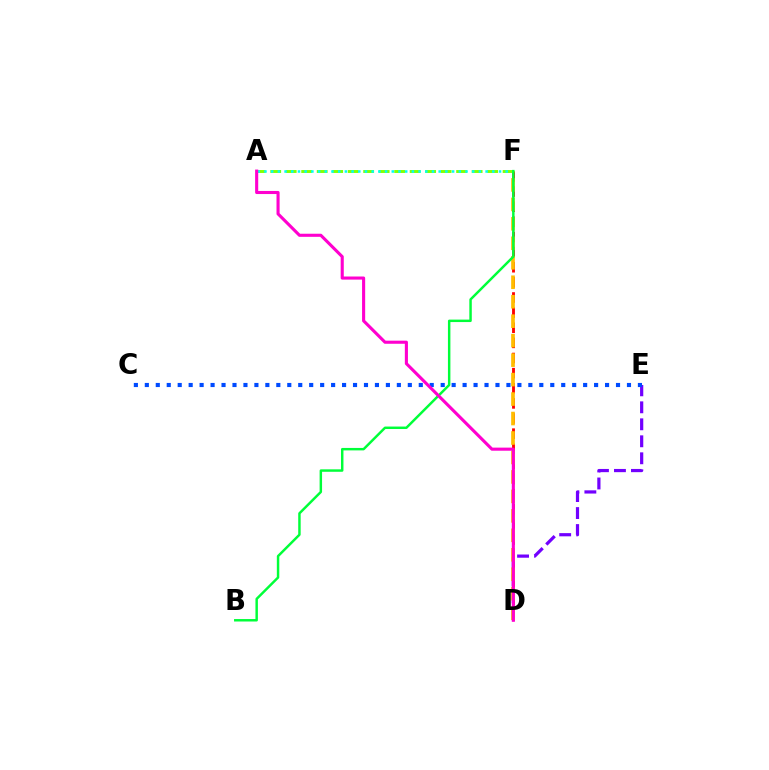{('D', 'E'): [{'color': '#7200ff', 'line_style': 'dashed', 'thickness': 2.31}], ('D', 'F'): [{'color': '#ff0000', 'line_style': 'dashed', 'thickness': 2.06}, {'color': '#ffbd00', 'line_style': 'dashed', 'thickness': 2.64}], ('A', 'F'): [{'color': '#84ff00', 'line_style': 'dashed', 'thickness': 2.1}, {'color': '#00fff6', 'line_style': 'dotted', 'thickness': 1.82}], ('C', 'E'): [{'color': '#004bff', 'line_style': 'dotted', 'thickness': 2.98}], ('B', 'F'): [{'color': '#00ff39', 'line_style': 'solid', 'thickness': 1.77}], ('A', 'D'): [{'color': '#ff00cf', 'line_style': 'solid', 'thickness': 2.23}]}